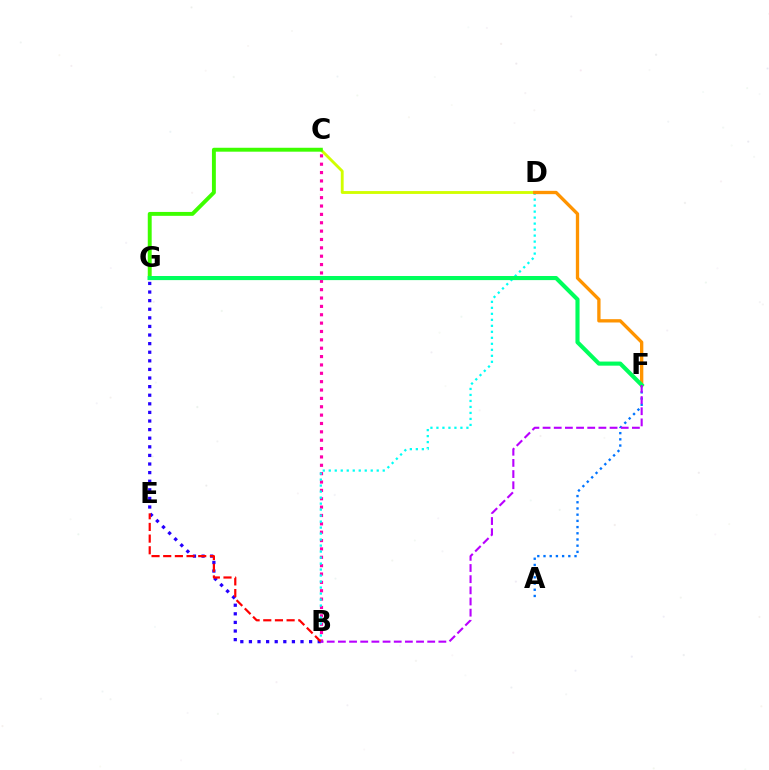{('B', 'C'): [{'color': '#ff00ac', 'line_style': 'dotted', 'thickness': 2.27}], ('A', 'F'): [{'color': '#0074ff', 'line_style': 'dotted', 'thickness': 1.69}], ('B', 'G'): [{'color': '#2500ff', 'line_style': 'dotted', 'thickness': 2.34}], ('B', 'D'): [{'color': '#00fff6', 'line_style': 'dotted', 'thickness': 1.63}], ('C', 'D'): [{'color': '#d1ff00', 'line_style': 'solid', 'thickness': 2.05}], ('B', 'E'): [{'color': '#ff0000', 'line_style': 'dashed', 'thickness': 1.59}], ('D', 'F'): [{'color': '#ff9400', 'line_style': 'solid', 'thickness': 2.39}], ('C', 'G'): [{'color': '#3dff00', 'line_style': 'solid', 'thickness': 2.82}], ('F', 'G'): [{'color': '#00ff5c', 'line_style': 'solid', 'thickness': 2.96}], ('B', 'F'): [{'color': '#b900ff', 'line_style': 'dashed', 'thickness': 1.52}]}